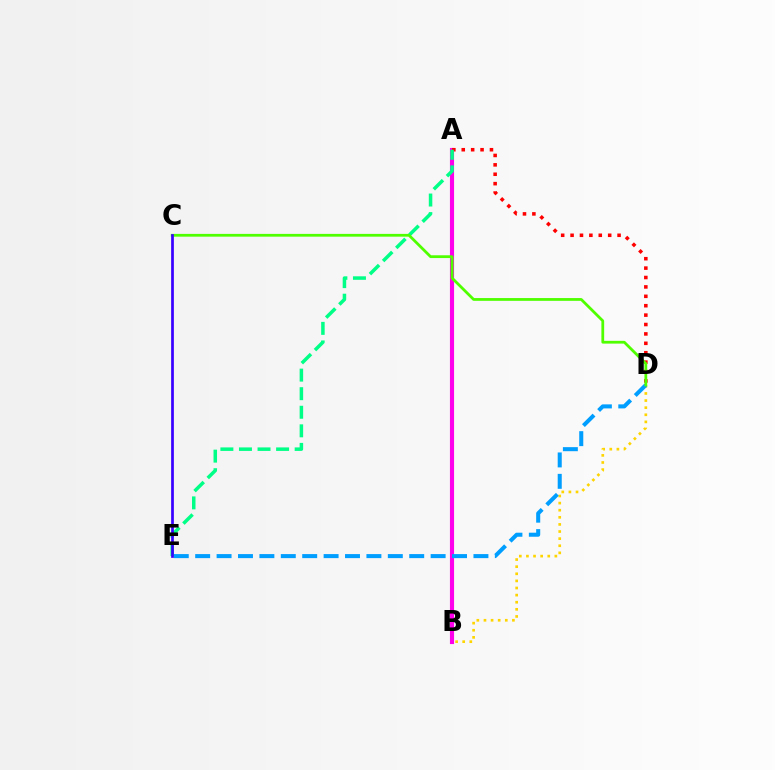{('A', 'B'): [{'color': '#ff00ed', 'line_style': 'solid', 'thickness': 2.96}], ('A', 'D'): [{'color': '#ff0000', 'line_style': 'dotted', 'thickness': 2.55}], ('B', 'D'): [{'color': '#ffd500', 'line_style': 'dotted', 'thickness': 1.93}], ('D', 'E'): [{'color': '#009eff', 'line_style': 'dashed', 'thickness': 2.91}], ('A', 'E'): [{'color': '#00ff86', 'line_style': 'dashed', 'thickness': 2.52}], ('C', 'D'): [{'color': '#4fff00', 'line_style': 'solid', 'thickness': 2.0}], ('C', 'E'): [{'color': '#3700ff', 'line_style': 'solid', 'thickness': 1.96}]}